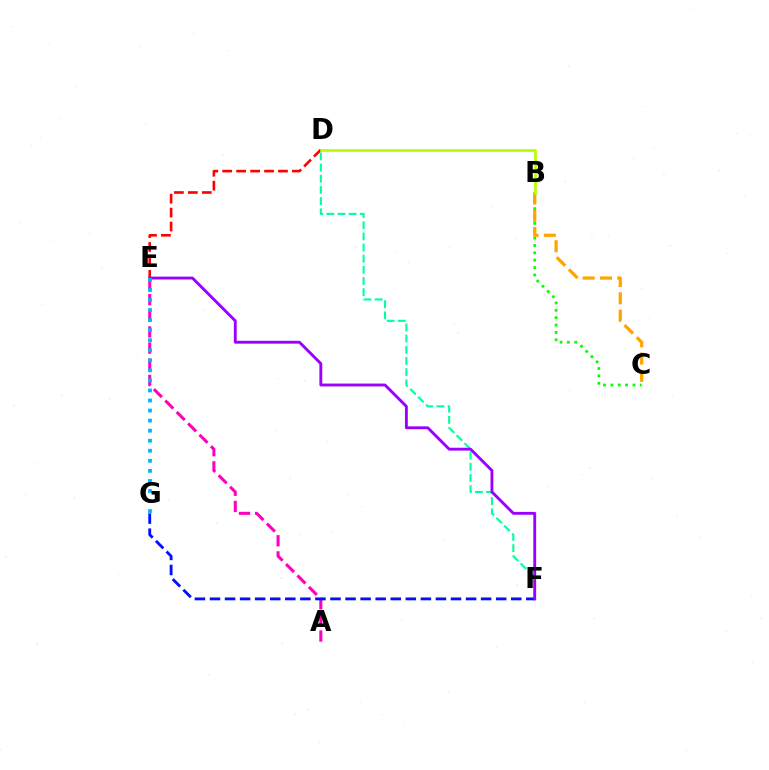{('D', 'F'): [{'color': '#00ff9d', 'line_style': 'dashed', 'thickness': 1.52}], ('A', 'E'): [{'color': '#ff00bd', 'line_style': 'dashed', 'thickness': 2.19}], ('B', 'C'): [{'color': '#08ff00', 'line_style': 'dotted', 'thickness': 2.0}, {'color': '#ffa500', 'line_style': 'dashed', 'thickness': 2.35}], ('D', 'E'): [{'color': '#ff0000', 'line_style': 'dashed', 'thickness': 1.89}], ('F', 'G'): [{'color': '#0010ff', 'line_style': 'dashed', 'thickness': 2.05}], ('B', 'D'): [{'color': '#b3ff00', 'line_style': 'solid', 'thickness': 1.93}], ('E', 'F'): [{'color': '#9b00ff', 'line_style': 'solid', 'thickness': 2.06}], ('E', 'G'): [{'color': '#00b5ff', 'line_style': 'dotted', 'thickness': 2.73}]}